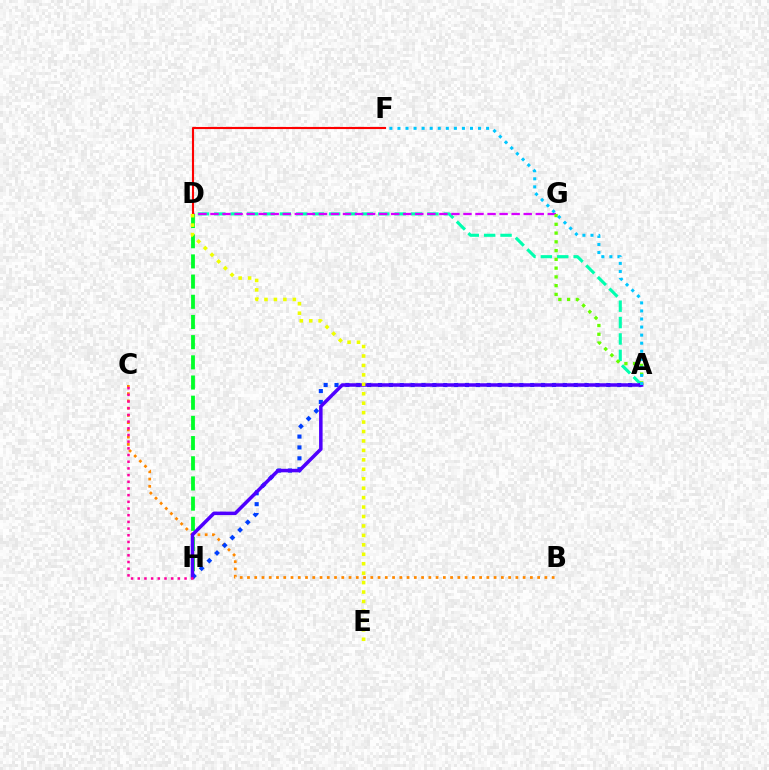{('B', 'C'): [{'color': '#ff8800', 'line_style': 'dotted', 'thickness': 1.97}], ('A', 'D'): [{'color': '#00ffaf', 'line_style': 'dashed', 'thickness': 2.23}], ('D', 'G'): [{'color': '#d600ff', 'line_style': 'dashed', 'thickness': 1.64}], ('D', 'H'): [{'color': '#00ff27', 'line_style': 'dashed', 'thickness': 2.74}], ('A', 'H'): [{'color': '#003fff', 'line_style': 'dotted', 'thickness': 2.95}, {'color': '#4f00ff', 'line_style': 'solid', 'thickness': 2.53}], ('D', 'F'): [{'color': '#ff0000', 'line_style': 'solid', 'thickness': 1.53}], ('D', 'E'): [{'color': '#eeff00', 'line_style': 'dotted', 'thickness': 2.57}], ('C', 'H'): [{'color': '#ff00a0', 'line_style': 'dotted', 'thickness': 1.82}], ('A', 'G'): [{'color': '#66ff00', 'line_style': 'dotted', 'thickness': 2.38}], ('A', 'F'): [{'color': '#00c7ff', 'line_style': 'dotted', 'thickness': 2.19}]}